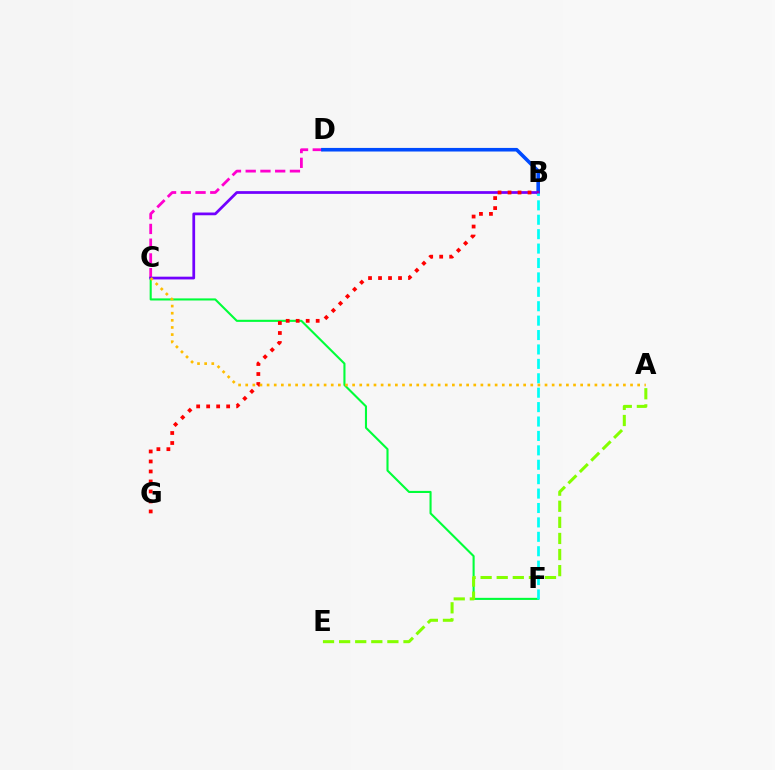{('C', 'D'): [{'color': '#ff00cf', 'line_style': 'dashed', 'thickness': 2.0}], ('C', 'F'): [{'color': '#00ff39', 'line_style': 'solid', 'thickness': 1.51}], ('A', 'E'): [{'color': '#84ff00', 'line_style': 'dashed', 'thickness': 2.19}], ('B', 'D'): [{'color': '#004bff', 'line_style': 'solid', 'thickness': 2.59}], ('B', 'C'): [{'color': '#7200ff', 'line_style': 'solid', 'thickness': 1.97}], ('B', 'G'): [{'color': '#ff0000', 'line_style': 'dotted', 'thickness': 2.72}], ('B', 'F'): [{'color': '#00fff6', 'line_style': 'dashed', 'thickness': 1.96}], ('A', 'C'): [{'color': '#ffbd00', 'line_style': 'dotted', 'thickness': 1.94}]}